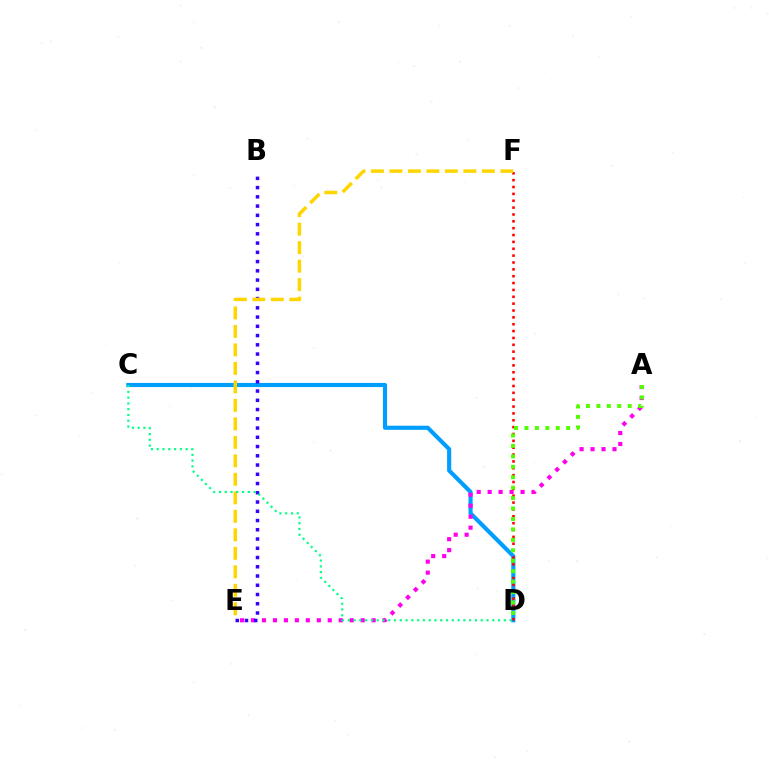{('C', 'D'): [{'color': '#009eff', 'line_style': 'solid', 'thickness': 2.97}, {'color': '#00ff86', 'line_style': 'dotted', 'thickness': 1.57}], ('A', 'E'): [{'color': '#ff00ed', 'line_style': 'dotted', 'thickness': 2.98}], ('D', 'F'): [{'color': '#ff0000', 'line_style': 'dotted', 'thickness': 1.86}], ('B', 'E'): [{'color': '#3700ff', 'line_style': 'dotted', 'thickness': 2.51}], ('E', 'F'): [{'color': '#ffd500', 'line_style': 'dashed', 'thickness': 2.51}], ('A', 'D'): [{'color': '#4fff00', 'line_style': 'dotted', 'thickness': 2.84}]}